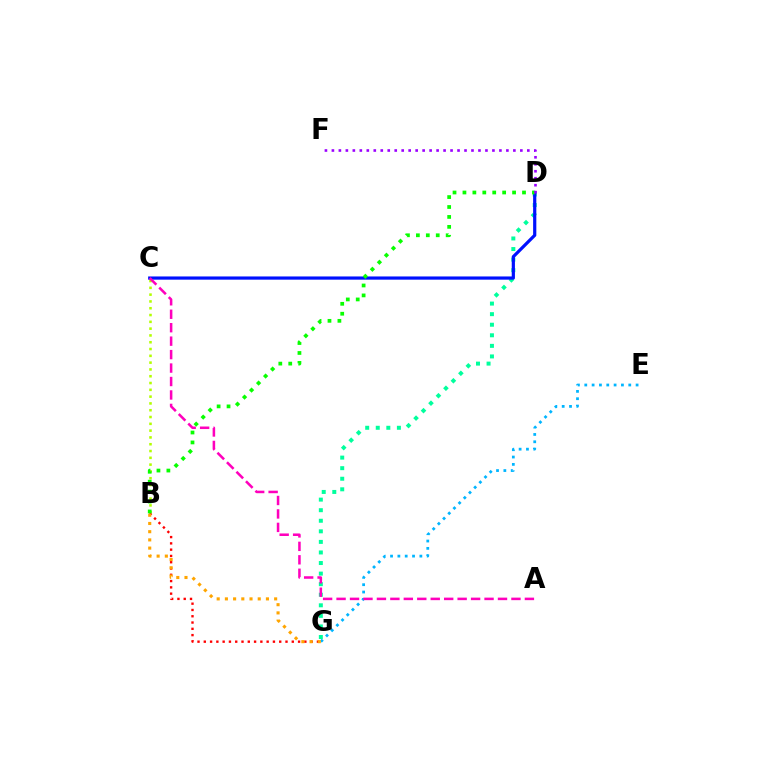{('E', 'G'): [{'color': '#00b5ff', 'line_style': 'dotted', 'thickness': 1.99}], ('B', 'C'): [{'color': '#b3ff00', 'line_style': 'dotted', 'thickness': 1.85}], ('B', 'G'): [{'color': '#ff0000', 'line_style': 'dotted', 'thickness': 1.71}, {'color': '#ffa500', 'line_style': 'dotted', 'thickness': 2.23}], ('D', 'G'): [{'color': '#00ff9d', 'line_style': 'dotted', 'thickness': 2.87}], ('C', 'D'): [{'color': '#0010ff', 'line_style': 'solid', 'thickness': 2.3}], ('A', 'C'): [{'color': '#ff00bd', 'line_style': 'dashed', 'thickness': 1.83}], ('B', 'D'): [{'color': '#08ff00', 'line_style': 'dotted', 'thickness': 2.7}], ('D', 'F'): [{'color': '#9b00ff', 'line_style': 'dotted', 'thickness': 1.9}]}